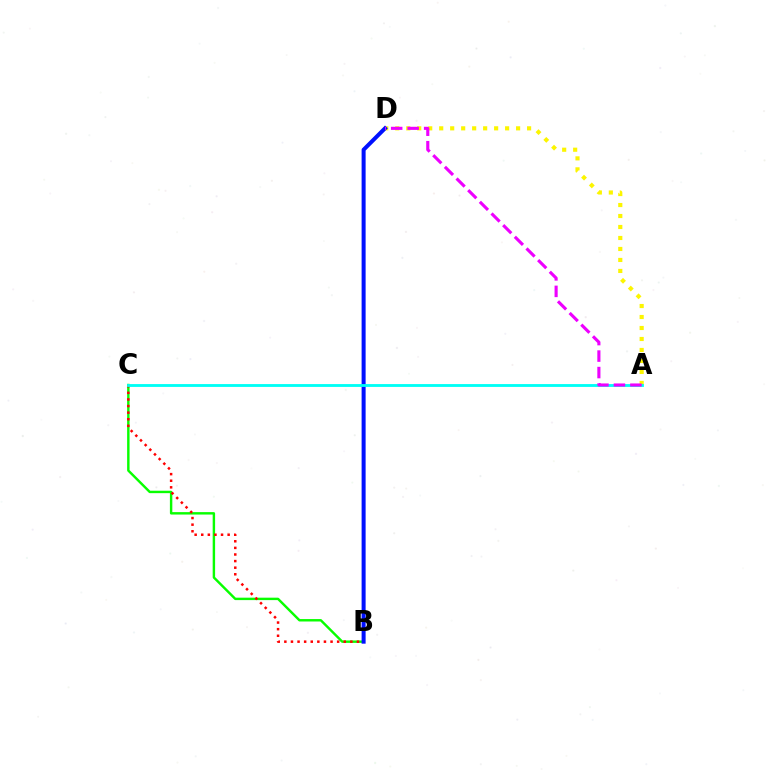{('B', 'C'): [{'color': '#08ff00', 'line_style': 'solid', 'thickness': 1.75}, {'color': '#ff0000', 'line_style': 'dotted', 'thickness': 1.79}], ('A', 'D'): [{'color': '#fcf500', 'line_style': 'dotted', 'thickness': 2.98}, {'color': '#ee00ff', 'line_style': 'dashed', 'thickness': 2.24}], ('B', 'D'): [{'color': '#0010ff', 'line_style': 'solid', 'thickness': 2.89}], ('A', 'C'): [{'color': '#00fff6', 'line_style': 'solid', 'thickness': 2.05}]}